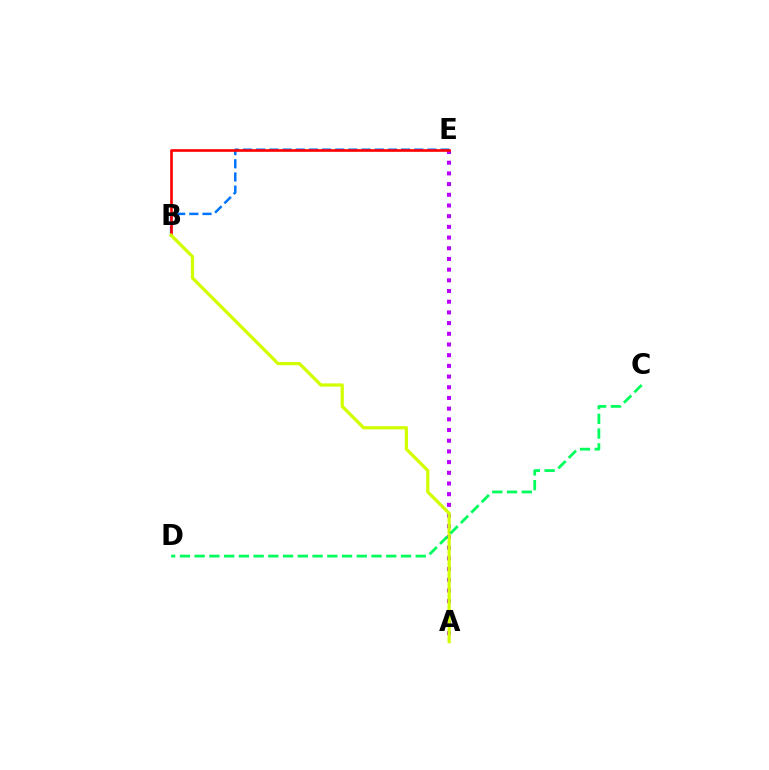{('B', 'E'): [{'color': '#0074ff', 'line_style': 'dashed', 'thickness': 1.79}, {'color': '#ff0000', 'line_style': 'solid', 'thickness': 1.89}], ('A', 'E'): [{'color': '#b900ff', 'line_style': 'dotted', 'thickness': 2.91}], ('A', 'B'): [{'color': '#d1ff00', 'line_style': 'solid', 'thickness': 2.33}], ('C', 'D'): [{'color': '#00ff5c', 'line_style': 'dashed', 'thickness': 2.0}]}